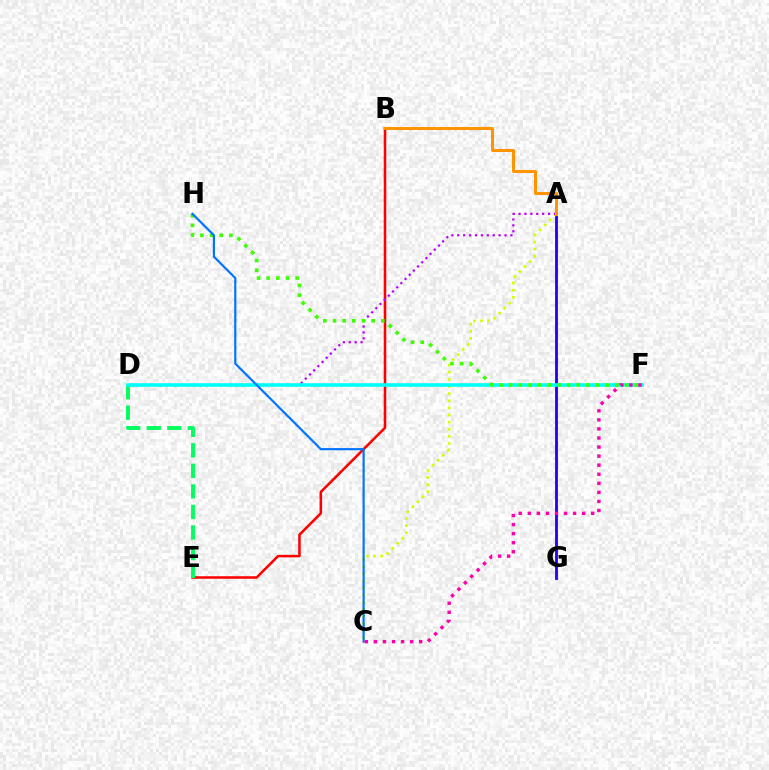{('A', 'G'): [{'color': '#2500ff', 'line_style': 'solid', 'thickness': 2.04}], ('A', 'C'): [{'color': '#d1ff00', 'line_style': 'dotted', 'thickness': 1.94}], ('B', 'E'): [{'color': '#ff0000', 'line_style': 'solid', 'thickness': 1.83}], ('D', 'E'): [{'color': '#00ff5c', 'line_style': 'dashed', 'thickness': 2.79}], ('A', 'D'): [{'color': '#b900ff', 'line_style': 'dotted', 'thickness': 1.6}], ('D', 'F'): [{'color': '#00fff6', 'line_style': 'solid', 'thickness': 2.58}], ('F', 'H'): [{'color': '#3dff00', 'line_style': 'dotted', 'thickness': 2.62}], ('A', 'B'): [{'color': '#ff9400', 'line_style': 'solid', 'thickness': 2.15}], ('C', 'H'): [{'color': '#0074ff', 'line_style': 'solid', 'thickness': 1.57}], ('C', 'F'): [{'color': '#ff00ac', 'line_style': 'dotted', 'thickness': 2.46}]}